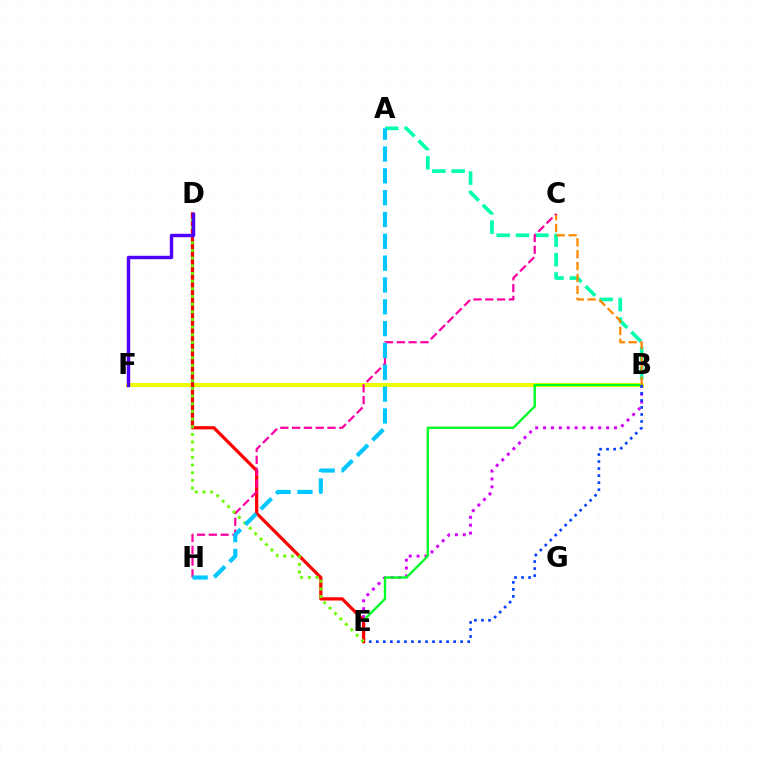{('B', 'F'): [{'color': '#eeff00', 'line_style': 'solid', 'thickness': 2.93}], ('B', 'E'): [{'color': '#d600ff', 'line_style': 'dotted', 'thickness': 2.14}, {'color': '#00ff27', 'line_style': 'solid', 'thickness': 1.7}, {'color': '#003fff', 'line_style': 'dotted', 'thickness': 1.91}], ('A', 'B'): [{'color': '#00ffaf', 'line_style': 'dashed', 'thickness': 2.63}], ('B', 'C'): [{'color': '#ff8800', 'line_style': 'dashed', 'thickness': 1.61}], ('D', 'E'): [{'color': '#ff0000', 'line_style': 'solid', 'thickness': 2.33}, {'color': '#66ff00', 'line_style': 'dotted', 'thickness': 2.08}], ('C', 'H'): [{'color': '#ff00a0', 'line_style': 'dashed', 'thickness': 1.6}], ('A', 'H'): [{'color': '#00c7ff', 'line_style': 'dashed', 'thickness': 2.97}], ('D', 'F'): [{'color': '#4f00ff', 'line_style': 'solid', 'thickness': 2.46}]}